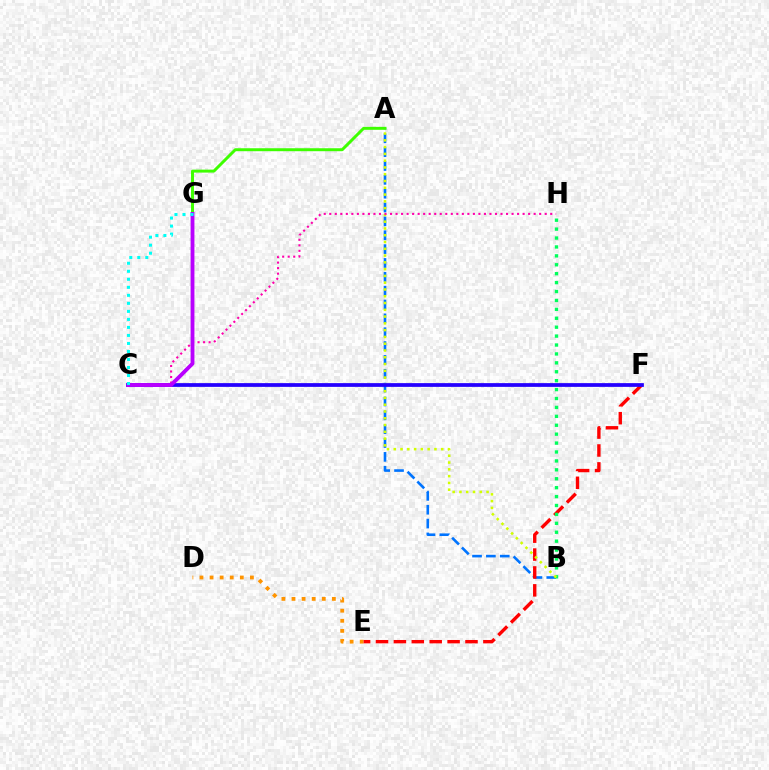{('A', 'B'): [{'color': '#0074ff', 'line_style': 'dashed', 'thickness': 1.88}, {'color': '#d1ff00', 'line_style': 'dotted', 'thickness': 1.84}], ('D', 'E'): [{'color': '#ff9400', 'line_style': 'dotted', 'thickness': 2.74}], ('E', 'F'): [{'color': '#ff0000', 'line_style': 'dashed', 'thickness': 2.43}], ('B', 'H'): [{'color': '#00ff5c', 'line_style': 'dotted', 'thickness': 2.42}], ('A', 'G'): [{'color': '#3dff00', 'line_style': 'solid', 'thickness': 2.13}], ('C', 'F'): [{'color': '#2500ff', 'line_style': 'solid', 'thickness': 2.69}], ('C', 'H'): [{'color': '#ff00ac', 'line_style': 'dotted', 'thickness': 1.5}], ('C', 'G'): [{'color': '#b900ff', 'line_style': 'solid', 'thickness': 2.77}, {'color': '#00fff6', 'line_style': 'dotted', 'thickness': 2.18}]}